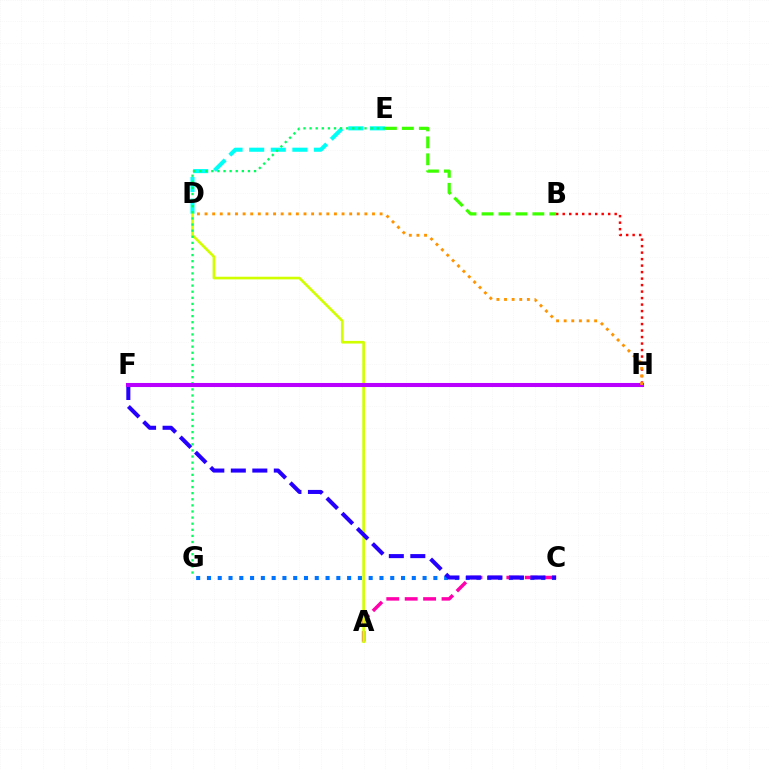{('B', 'H'): [{'color': '#ff0000', 'line_style': 'dotted', 'thickness': 1.76}], ('C', 'G'): [{'color': '#0074ff', 'line_style': 'dotted', 'thickness': 2.93}], ('A', 'C'): [{'color': '#ff00ac', 'line_style': 'dashed', 'thickness': 2.5}], ('D', 'E'): [{'color': '#00fff6', 'line_style': 'dashed', 'thickness': 2.94}], ('A', 'D'): [{'color': '#d1ff00', 'line_style': 'solid', 'thickness': 1.9}], ('C', 'F'): [{'color': '#2500ff', 'line_style': 'dashed', 'thickness': 2.92}], ('E', 'G'): [{'color': '#00ff5c', 'line_style': 'dotted', 'thickness': 1.66}], ('F', 'H'): [{'color': '#b900ff', 'line_style': 'solid', 'thickness': 2.93}], ('D', 'H'): [{'color': '#ff9400', 'line_style': 'dotted', 'thickness': 2.07}], ('B', 'E'): [{'color': '#3dff00', 'line_style': 'dashed', 'thickness': 2.3}]}